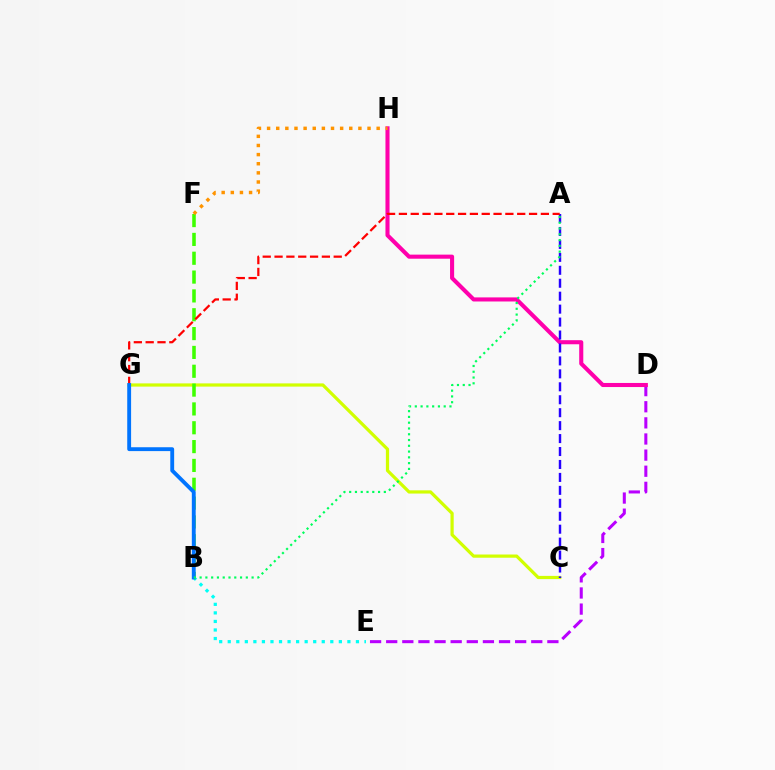{('C', 'G'): [{'color': '#d1ff00', 'line_style': 'solid', 'thickness': 2.32}], ('D', 'E'): [{'color': '#b900ff', 'line_style': 'dashed', 'thickness': 2.19}], ('D', 'H'): [{'color': '#ff00ac', 'line_style': 'solid', 'thickness': 2.94}], ('B', 'E'): [{'color': '#00fff6', 'line_style': 'dotted', 'thickness': 2.32}], ('B', 'F'): [{'color': '#3dff00', 'line_style': 'dashed', 'thickness': 2.56}], ('A', 'C'): [{'color': '#2500ff', 'line_style': 'dashed', 'thickness': 1.76}], ('A', 'G'): [{'color': '#ff0000', 'line_style': 'dashed', 'thickness': 1.61}], ('F', 'H'): [{'color': '#ff9400', 'line_style': 'dotted', 'thickness': 2.48}], ('B', 'G'): [{'color': '#0074ff', 'line_style': 'solid', 'thickness': 2.78}], ('A', 'B'): [{'color': '#00ff5c', 'line_style': 'dotted', 'thickness': 1.57}]}